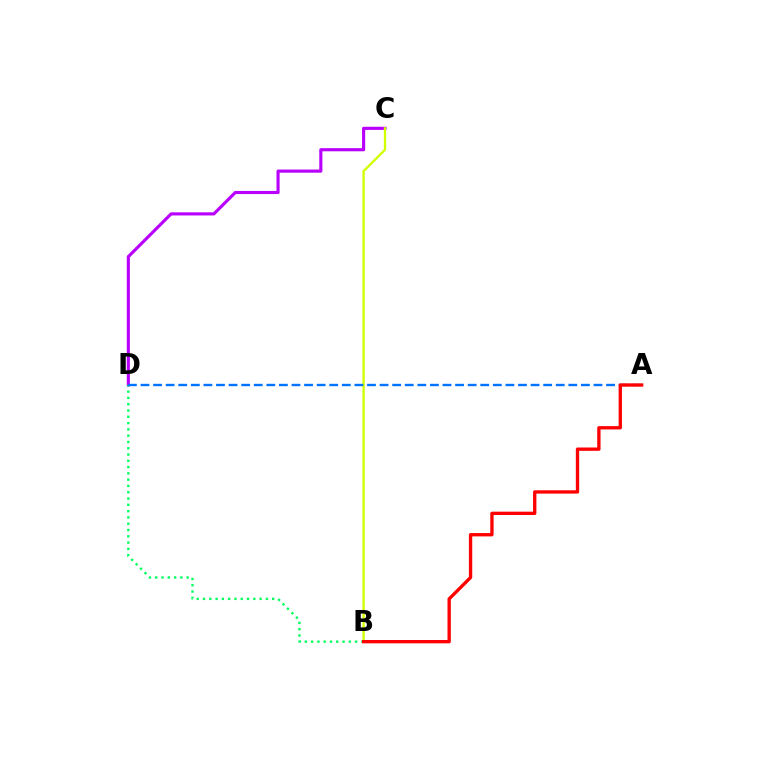{('C', 'D'): [{'color': '#b900ff', 'line_style': 'solid', 'thickness': 2.25}], ('B', 'D'): [{'color': '#00ff5c', 'line_style': 'dotted', 'thickness': 1.71}], ('B', 'C'): [{'color': '#d1ff00', 'line_style': 'solid', 'thickness': 1.68}], ('A', 'D'): [{'color': '#0074ff', 'line_style': 'dashed', 'thickness': 1.71}], ('A', 'B'): [{'color': '#ff0000', 'line_style': 'solid', 'thickness': 2.4}]}